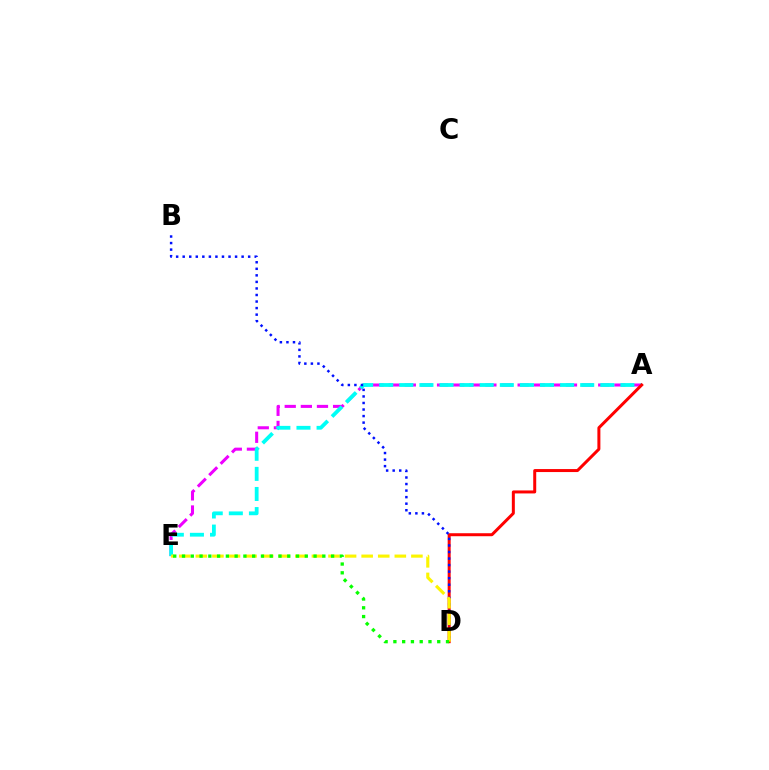{('A', 'E'): [{'color': '#ee00ff', 'line_style': 'dashed', 'thickness': 2.19}, {'color': '#00fff6', 'line_style': 'dashed', 'thickness': 2.73}], ('A', 'D'): [{'color': '#ff0000', 'line_style': 'solid', 'thickness': 2.16}], ('B', 'D'): [{'color': '#0010ff', 'line_style': 'dotted', 'thickness': 1.78}], ('D', 'E'): [{'color': '#fcf500', 'line_style': 'dashed', 'thickness': 2.25}, {'color': '#08ff00', 'line_style': 'dotted', 'thickness': 2.38}]}